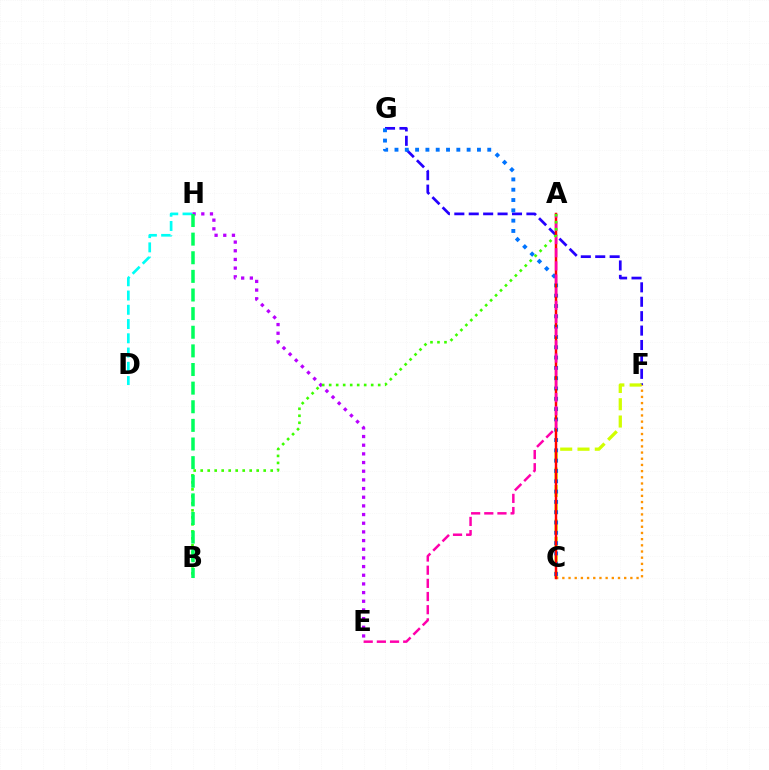{('F', 'G'): [{'color': '#2500ff', 'line_style': 'dashed', 'thickness': 1.96}], ('C', 'F'): [{'color': '#d1ff00', 'line_style': 'dashed', 'thickness': 2.35}, {'color': '#ff9400', 'line_style': 'dotted', 'thickness': 1.68}], ('D', 'H'): [{'color': '#00fff6', 'line_style': 'dashed', 'thickness': 1.94}], ('E', 'H'): [{'color': '#b900ff', 'line_style': 'dotted', 'thickness': 2.36}], ('C', 'G'): [{'color': '#0074ff', 'line_style': 'dotted', 'thickness': 2.8}], ('A', 'C'): [{'color': '#ff0000', 'line_style': 'solid', 'thickness': 1.78}], ('A', 'E'): [{'color': '#ff00ac', 'line_style': 'dashed', 'thickness': 1.79}], ('A', 'B'): [{'color': '#3dff00', 'line_style': 'dotted', 'thickness': 1.9}], ('B', 'H'): [{'color': '#00ff5c', 'line_style': 'dashed', 'thickness': 2.53}]}